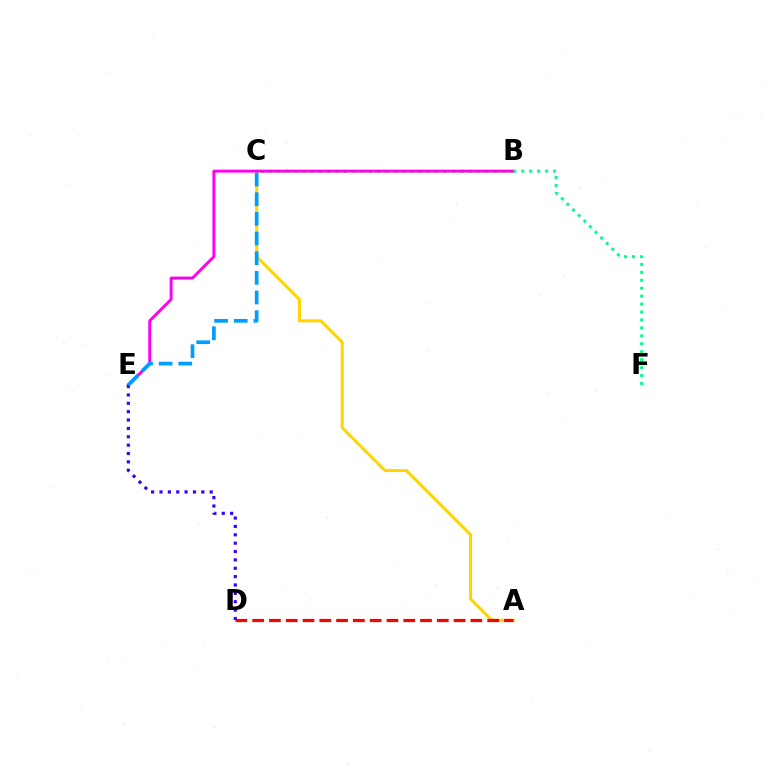{('A', 'C'): [{'color': '#ffd500', 'line_style': 'solid', 'thickness': 2.16}], ('B', 'C'): [{'color': '#4fff00', 'line_style': 'dotted', 'thickness': 2.26}], ('B', 'E'): [{'color': '#ff00ed', 'line_style': 'solid', 'thickness': 2.11}], ('A', 'D'): [{'color': '#ff0000', 'line_style': 'dashed', 'thickness': 2.28}], ('D', 'E'): [{'color': '#3700ff', 'line_style': 'dotted', 'thickness': 2.27}], ('C', 'E'): [{'color': '#009eff', 'line_style': 'dashed', 'thickness': 2.67}], ('B', 'F'): [{'color': '#00ff86', 'line_style': 'dotted', 'thickness': 2.16}]}